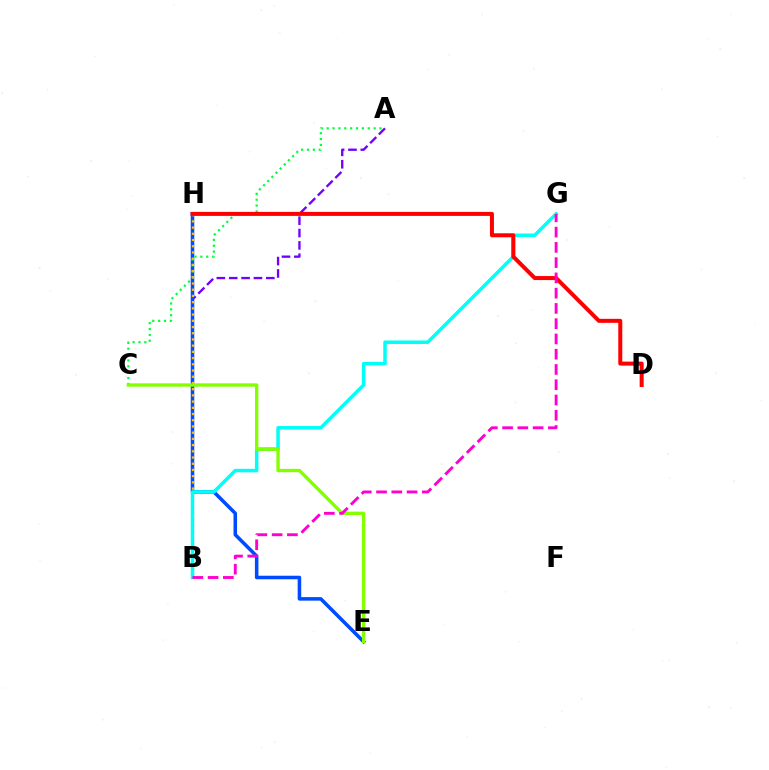{('A', 'B'): [{'color': '#7200ff', 'line_style': 'dashed', 'thickness': 1.68}], ('E', 'H'): [{'color': '#004bff', 'line_style': 'solid', 'thickness': 2.55}], ('A', 'C'): [{'color': '#00ff39', 'line_style': 'dotted', 'thickness': 1.59}], ('B', 'H'): [{'color': '#ffbd00', 'line_style': 'dotted', 'thickness': 1.69}], ('B', 'G'): [{'color': '#00fff6', 'line_style': 'solid', 'thickness': 2.52}, {'color': '#ff00cf', 'line_style': 'dashed', 'thickness': 2.07}], ('D', 'H'): [{'color': '#ff0000', 'line_style': 'solid', 'thickness': 2.89}], ('C', 'E'): [{'color': '#84ff00', 'line_style': 'solid', 'thickness': 2.43}]}